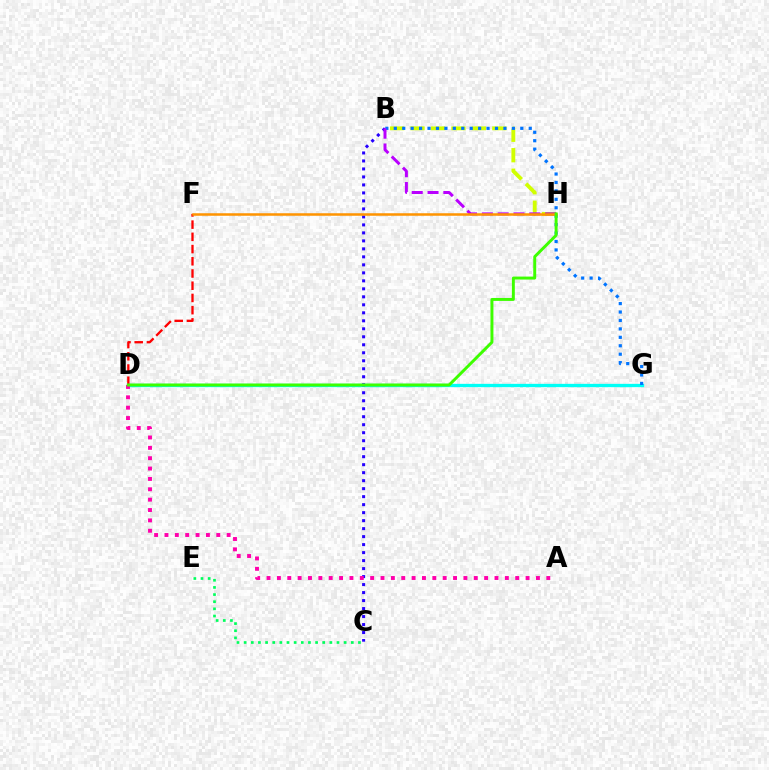{('D', 'F'): [{'color': '#ff0000', 'line_style': 'dashed', 'thickness': 1.66}], ('B', 'H'): [{'color': '#d1ff00', 'line_style': 'dashed', 'thickness': 2.78}, {'color': '#b900ff', 'line_style': 'dashed', 'thickness': 2.15}], ('D', 'G'): [{'color': '#00fff6', 'line_style': 'solid', 'thickness': 2.38}], ('B', 'C'): [{'color': '#2500ff', 'line_style': 'dotted', 'thickness': 2.17}], ('B', 'G'): [{'color': '#0074ff', 'line_style': 'dotted', 'thickness': 2.29}], ('F', 'H'): [{'color': '#ff9400', 'line_style': 'solid', 'thickness': 1.81}], ('C', 'E'): [{'color': '#00ff5c', 'line_style': 'dotted', 'thickness': 1.94}], ('A', 'D'): [{'color': '#ff00ac', 'line_style': 'dotted', 'thickness': 2.82}], ('D', 'H'): [{'color': '#3dff00', 'line_style': 'solid', 'thickness': 2.12}]}